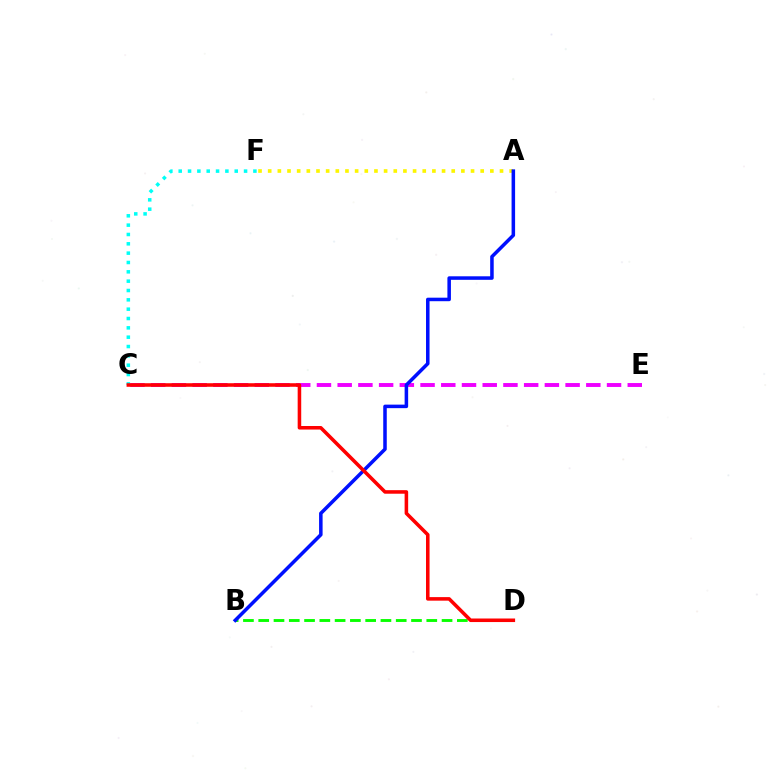{('C', 'E'): [{'color': '#ee00ff', 'line_style': 'dashed', 'thickness': 2.81}], ('C', 'F'): [{'color': '#00fff6', 'line_style': 'dotted', 'thickness': 2.54}], ('A', 'F'): [{'color': '#fcf500', 'line_style': 'dotted', 'thickness': 2.62}], ('B', 'D'): [{'color': '#08ff00', 'line_style': 'dashed', 'thickness': 2.08}], ('A', 'B'): [{'color': '#0010ff', 'line_style': 'solid', 'thickness': 2.54}], ('C', 'D'): [{'color': '#ff0000', 'line_style': 'solid', 'thickness': 2.56}]}